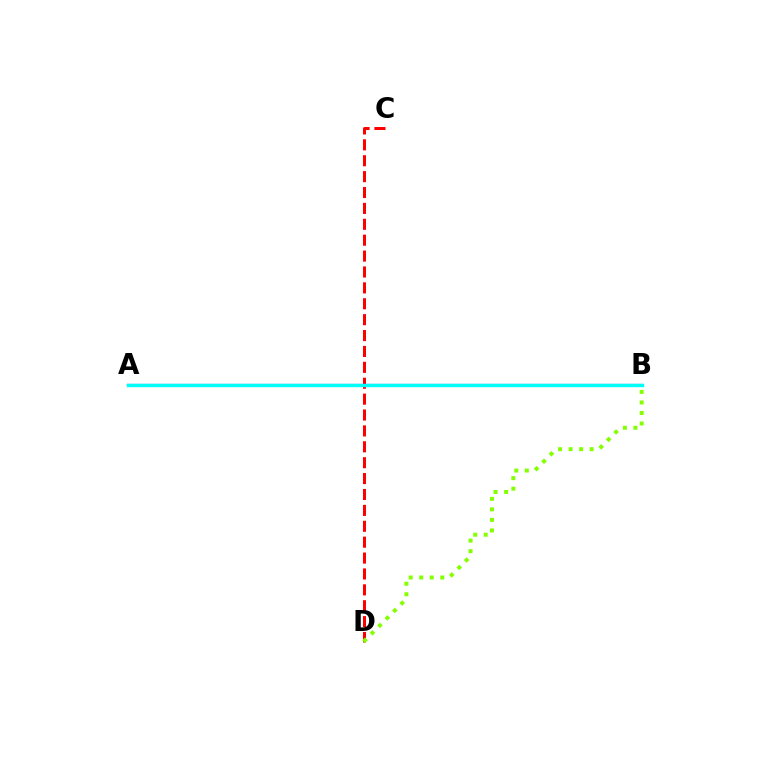{('C', 'D'): [{'color': '#ff0000', 'line_style': 'dashed', 'thickness': 2.16}], ('A', 'B'): [{'color': '#7200ff', 'line_style': 'solid', 'thickness': 1.58}, {'color': '#00fff6', 'line_style': 'solid', 'thickness': 2.46}], ('B', 'D'): [{'color': '#84ff00', 'line_style': 'dotted', 'thickness': 2.86}]}